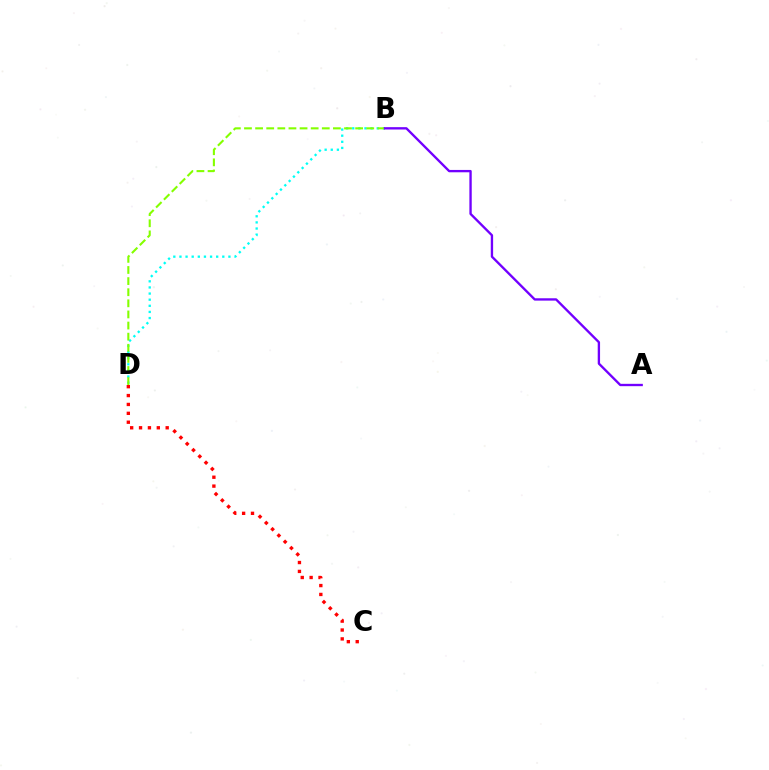{('B', 'D'): [{'color': '#00fff6', 'line_style': 'dotted', 'thickness': 1.66}, {'color': '#84ff00', 'line_style': 'dashed', 'thickness': 1.51}], ('C', 'D'): [{'color': '#ff0000', 'line_style': 'dotted', 'thickness': 2.41}], ('A', 'B'): [{'color': '#7200ff', 'line_style': 'solid', 'thickness': 1.69}]}